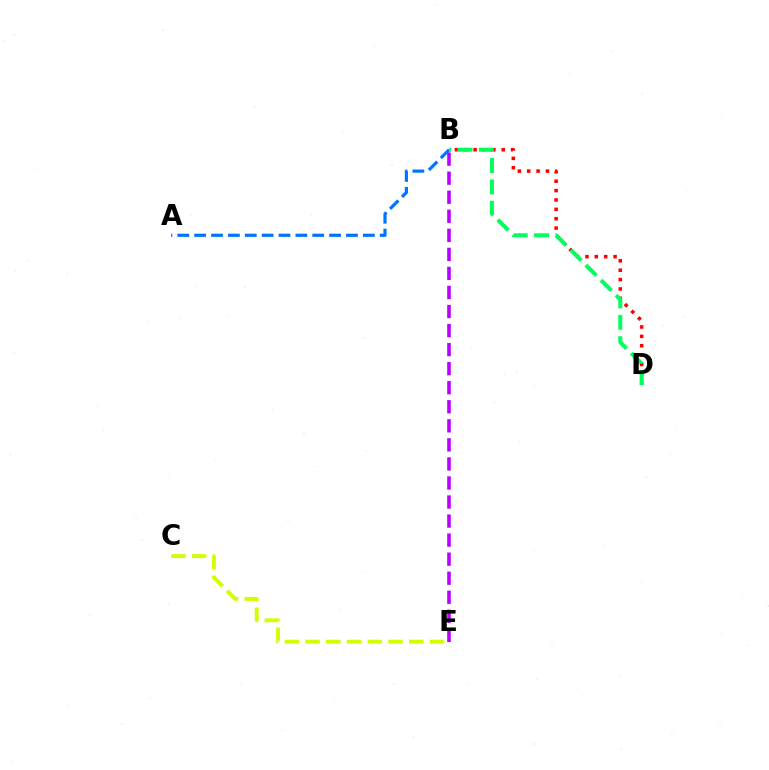{('A', 'B'): [{'color': '#0074ff', 'line_style': 'dashed', 'thickness': 2.29}], ('C', 'E'): [{'color': '#d1ff00', 'line_style': 'dashed', 'thickness': 2.82}], ('B', 'D'): [{'color': '#ff0000', 'line_style': 'dotted', 'thickness': 2.55}, {'color': '#00ff5c', 'line_style': 'dashed', 'thickness': 2.9}], ('B', 'E'): [{'color': '#b900ff', 'line_style': 'dashed', 'thickness': 2.59}]}